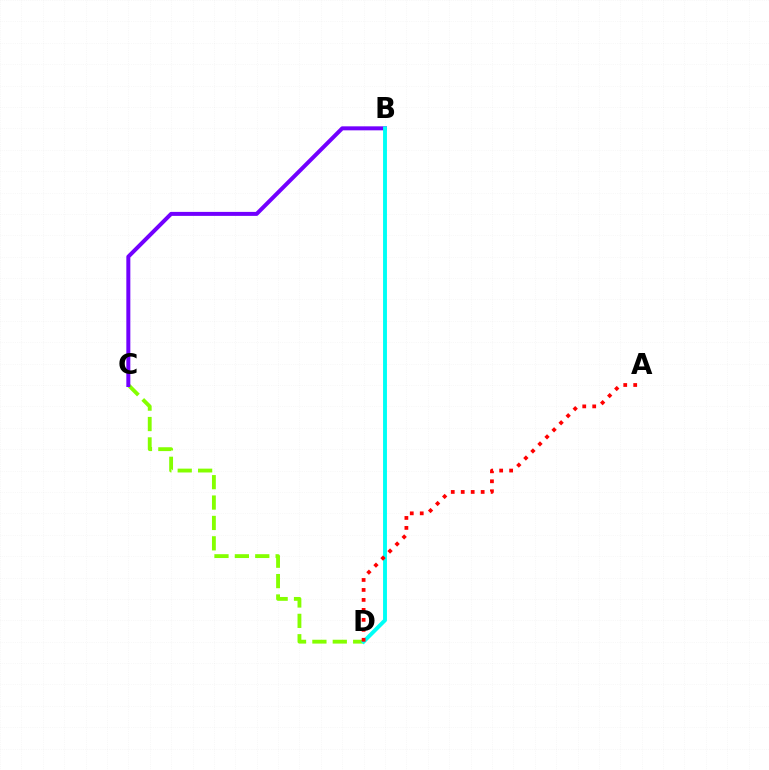{('C', 'D'): [{'color': '#84ff00', 'line_style': 'dashed', 'thickness': 2.77}], ('B', 'C'): [{'color': '#7200ff', 'line_style': 'solid', 'thickness': 2.88}], ('B', 'D'): [{'color': '#00fff6', 'line_style': 'solid', 'thickness': 2.8}], ('A', 'D'): [{'color': '#ff0000', 'line_style': 'dotted', 'thickness': 2.71}]}